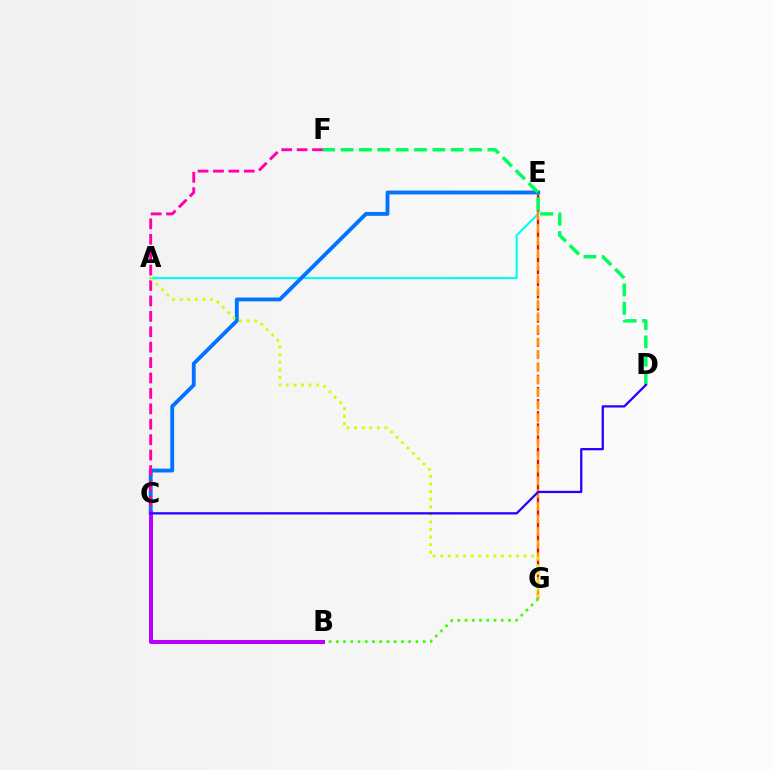{('A', 'E'): [{'color': '#00fff6', 'line_style': 'solid', 'thickness': 1.56}], ('E', 'G'): [{'color': '#ff0000', 'line_style': 'dashed', 'thickness': 1.65}, {'color': '#ff9400', 'line_style': 'dashed', 'thickness': 1.72}], ('B', 'G'): [{'color': '#3dff00', 'line_style': 'dotted', 'thickness': 1.97}], ('C', 'E'): [{'color': '#0074ff', 'line_style': 'solid', 'thickness': 2.77}], ('C', 'F'): [{'color': '#ff00ac', 'line_style': 'dashed', 'thickness': 2.09}], ('A', 'G'): [{'color': '#d1ff00', 'line_style': 'dotted', 'thickness': 2.06}], ('D', 'F'): [{'color': '#00ff5c', 'line_style': 'dashed', 'thickness': 2.49}], ('B', 'C'): [{'color': '#b900ff', 'line_style': 'solid', 'thickness': 2.89}], ('C', 'D'): [{'color': '#2500ff', 'line_style': 'solid', 'thickness': 1.63}]}